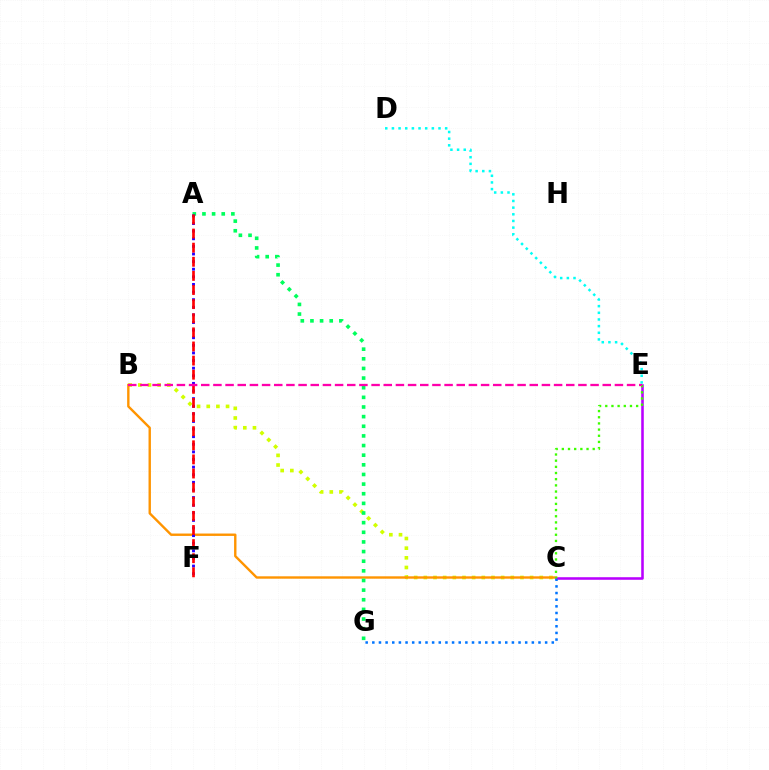{('B', 'C'): [{'color': '#d1ff00', 'line_style': 'dotted', 'thickness': 2.62}, {'color': '#ff9400', 'line_style': 'solid', 'thickness': 1.72}], ('C', 'E'): [{'color': '#b900ff', 'line_style': 'solid', 'thickness': 1.84}, {'color': '#3dff00', 'line_style': 'dotted', 'thickness': 1.68}], ('A', 'G'): [{'color': '#00ff5c', 'line_style': 'dotted', 'thickness': 2.62}], ('A', 'F'): [{'color': '#2500ff', 'line_style': 'dotted', 'thickness': 2.07}, {'color': '#ff0000', 'line_style': 'dashed', 'thickness': 1.92}], ('D', 'E'): [{'color': '#00fff6', 'line_style': 'dotted', 'thickness': 1.81}], ('C', 'G'): [{'color': '#0074ff', 'line_style': 'dotted', 'thickness': 1.81}], ('B', 'E'): [{'color': '#ff00ac', 'line_style': 'dashed', 'thickness': 1.65}]}